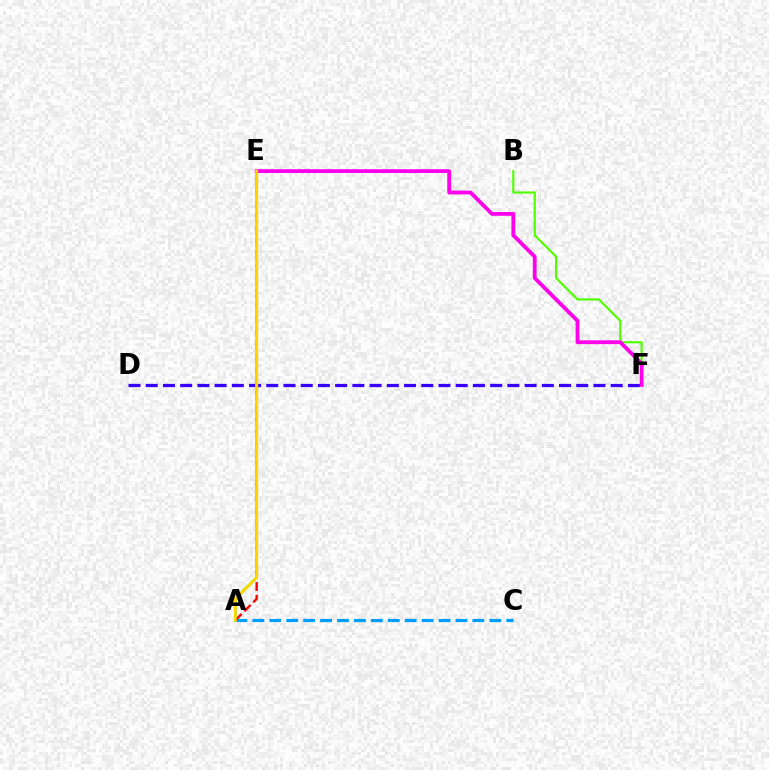{('A', 'E'): [{'color': '#00ff86', 'line_style': 'solid', 'thickness': 1.87}, {'color': '#ff0000', 'line_style': 'dashed', 'thickness': 1.73}, {'color': '#ffd500', 'line_style': 'solid', 'thickness': 2.14}], ('B', 'F'): [{'color': '#4fff00', 'line_style': 'solid', 'thickness': 1.56}], ('D', 'F'): [{'color': '#3700ff', 'line_style': 'dashed', 'thickness': 2.34}], ('A', 'C'): [{'color': '#009eff', 'line_style': 'dashed', 'thickness': 2.3}], ('E', 'F'): [{'color': '#ff00ed', 'line_style': 'solid', 'thickness': 2.74}]}